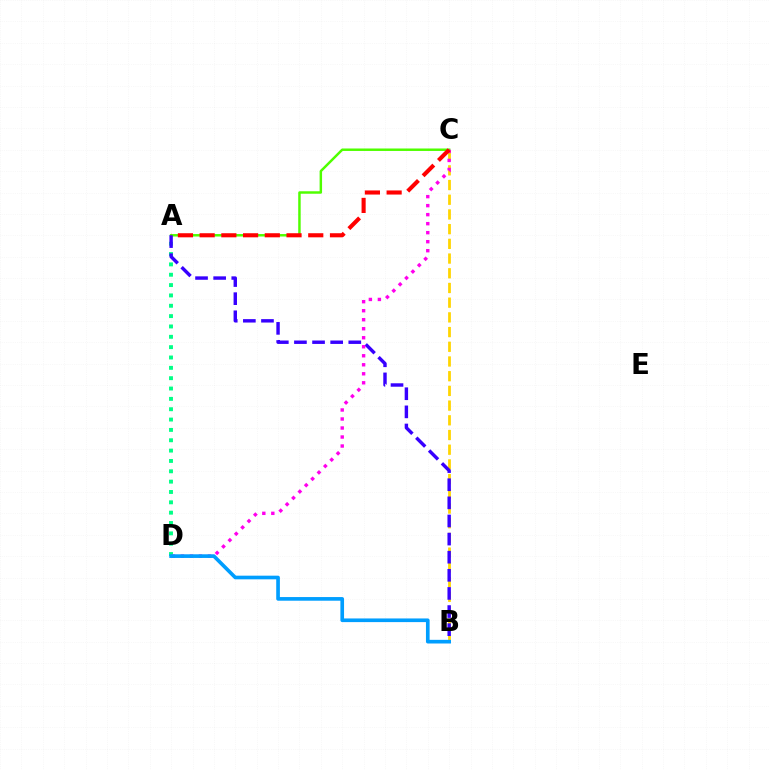{('B', 'C'): [{'color': '#ffd500', 'line_style': 'dashed', 'thickness': 2.0}], ('A', 'D'): [{'color': '#00ff86', 'line_style': 'dotted', 'thickness': 2.81}], ('A', 'C'): [{'color': '#4fff00', 'line_style': 'solid', 'thickness': 1.78}, {'color': '#ff0000', 'line_style': 'dashed', 'thickness': 2.95}], ('A', 'B'): [{'color': '#3700ff', 'line_style': 'dashed', 'thickness': 2.46}], ('C', 'D'): [{'color': '#ff00ed', 'line_style': 'dotted', 'thickness': 2.45}], ('B', 'D'): [{'color': '#009eff', 'line_style': 'solid', 'thickness': 2.63}]}